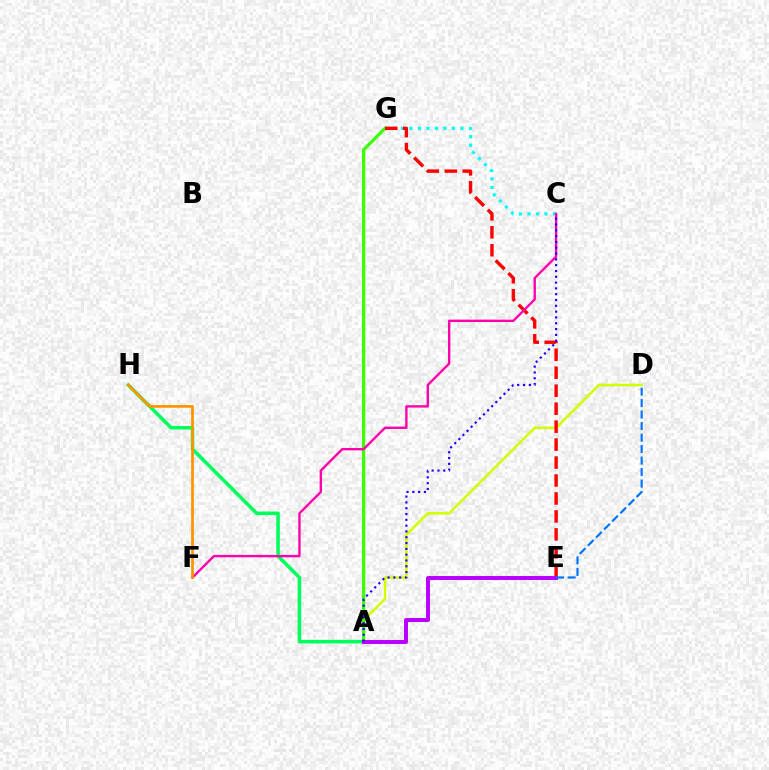{('C', 'G'): [{'color': '#00fff6', 'line_style': 'dotted', 'thickness': 2.31}], ('A', 'D'): [{'color': '#d1ff00', 'line_style': 'solid', 'thickness': 1.84}], ('A', 'H'): [{'color': '#00ff5c', 'line_style': 'solid', 'thickness': 2.56}], ('A', 'G'): [{'color': '#3dff00', 'line_style': 'solid', 'thickness': 2.36}], ('E', 'G'): [{'color': '#ff0000', 'line_style': 'dashed', 'thickness': 2.44}], ('C', 'F'): [{'color': '#ff00ac', 'line_style': 'solid', 'thickness': 1.71}], ('F', 'H'): [{'color': '#ff9400', 'line_style': 'solid', 'thickness': 1.97}], ('A', 'E'): [{'color': '#b900ff', 'line_style': 'solid', 'thickness': 2.85}], ('A', 'C'): [{'color': '#2500ff', 'line_style': 'dotted', 'thickness': 1.58}], ('D', 'E'): [{'color': '#0074ff', 'line_style': 'dashed', 'thickness': 1.56}]}